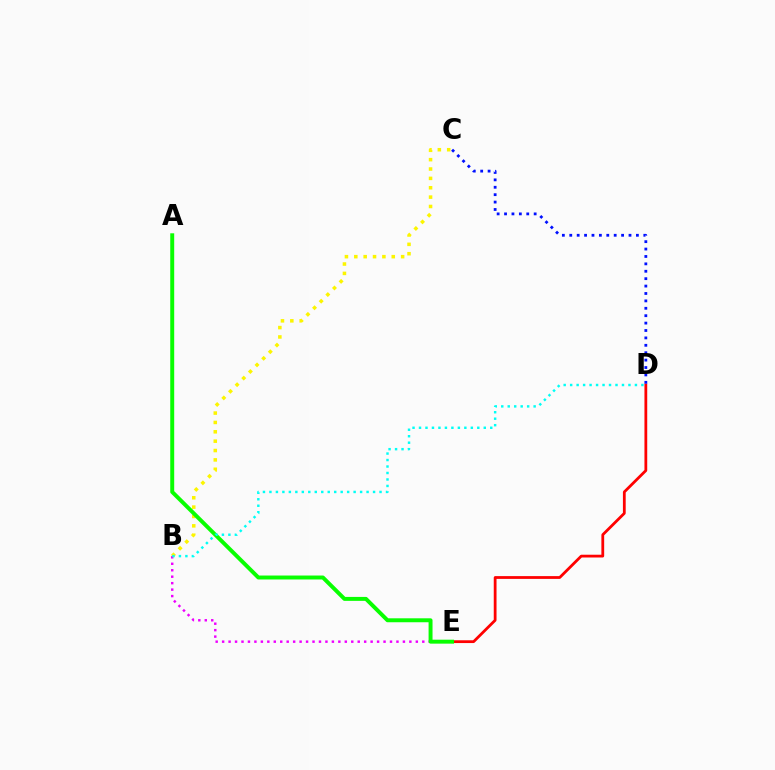{('B', 'E'): [{'color': '#ee00ff', 'line_style': 'dotted', 'thickness': 1.75}], ('B', 'C'): [{'color': '#fcf500', 'line_style': 'dotted', 'thickness': 2.54}], ('D', 'E'): [{'color': '#ff0000', 'line_style': 'solid', 'thickness': 2.0}], ('A', 'E'): [{'color': '#08ff00', 'line_style': 'solid', 'thickness': 2.84}], ('B', 'D'): [{'color': '#00fff6', 'line_style': 'dotted', 'thickness': 1.76}], ('C', 'D'): [{'color': '#0010ff', 'line_style': 'dotted', 'thickness': 2.01}]}